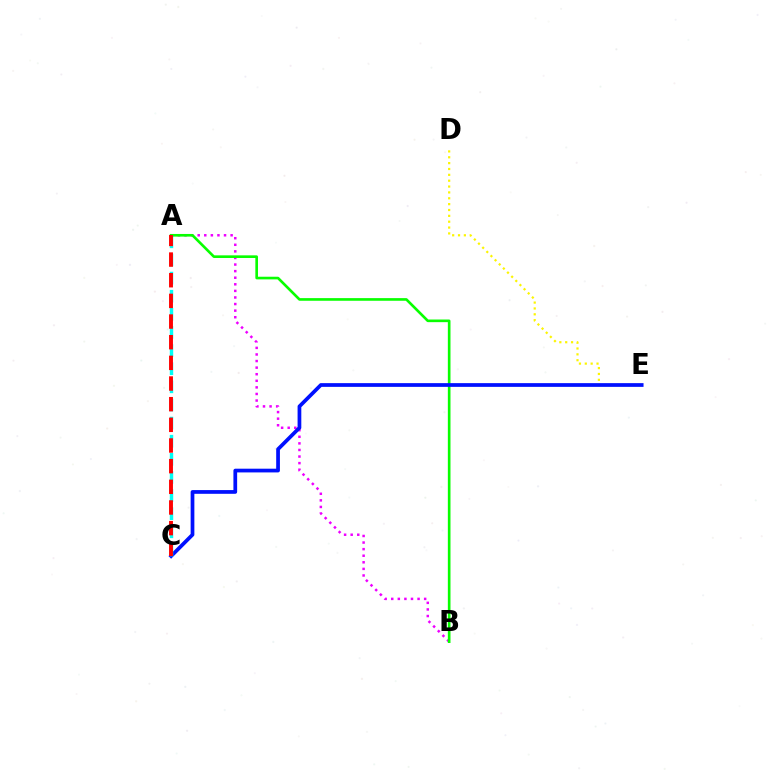{('A', 'B'): [{'color': '#ee00ff', 'line_style': 'dotted', 'thickness': 1.79}, {'color': '#08ff00', 'line_style': 'solid', 'thickness': 1.9}], ('D', 'E'): [{'color': '#fcf500', 'line_style': 'dotted', 'thickness': 1.59}], ('C', 'E'): [{'color': '#0010ff', 'line_style': 'solid', 'thickness': 2.68}], ('A', 'C'): [{'color': '#00fff6', 'line_style': 'dashed', 'thickness': 2.46}, {'color': '#ff0000', 'line_style': 'dashed', 'thickness': 2.81}]}